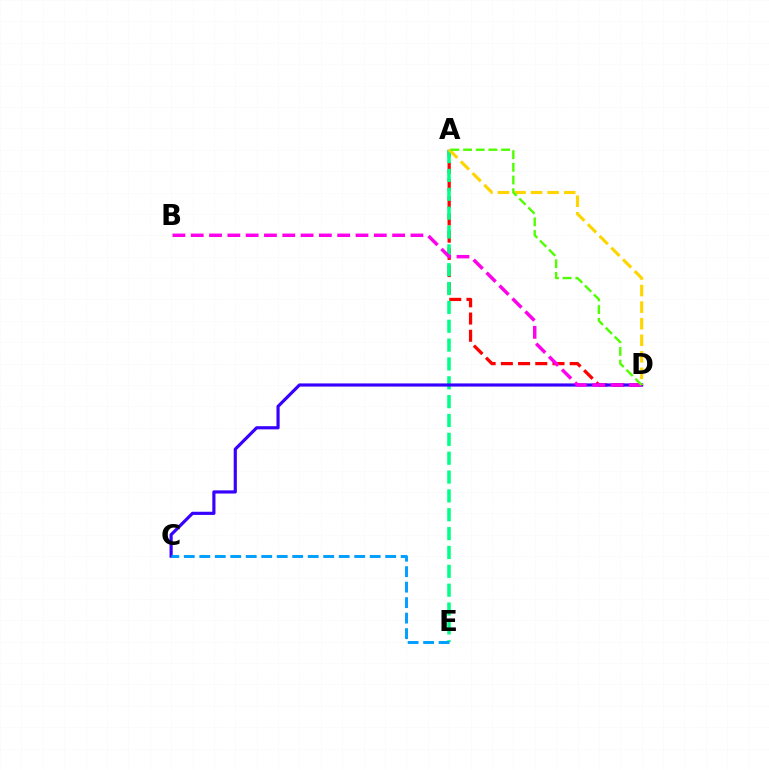{('A', 'D'): [{'color': '#ff0000', 'line_style': 'dashed', 'thickness': 2.34}, {'color': '#ffd500', 'line_style': 'dashed', 'thickness': 2.25}, {'color': '#4fff00', 'line_style': 'dashed', 'thickness': 1.72}], ('A', 'E'): [{'color': '#00ff86', 'line_style': 'dashed', 'thickness': 2.56}], ('C', 'D'): [{'color': '#3700ff', 'line_style': 'solid', 'thickness': 2.28}], ('C', 'E'): [{'color': '#009eff', 'line_style': 'dashed', 'thickness': 2.1}], ('B', 'D'): [{'color': '#ff00ed', 'line_style': 'dashed', 'thickness': 2.49}]}